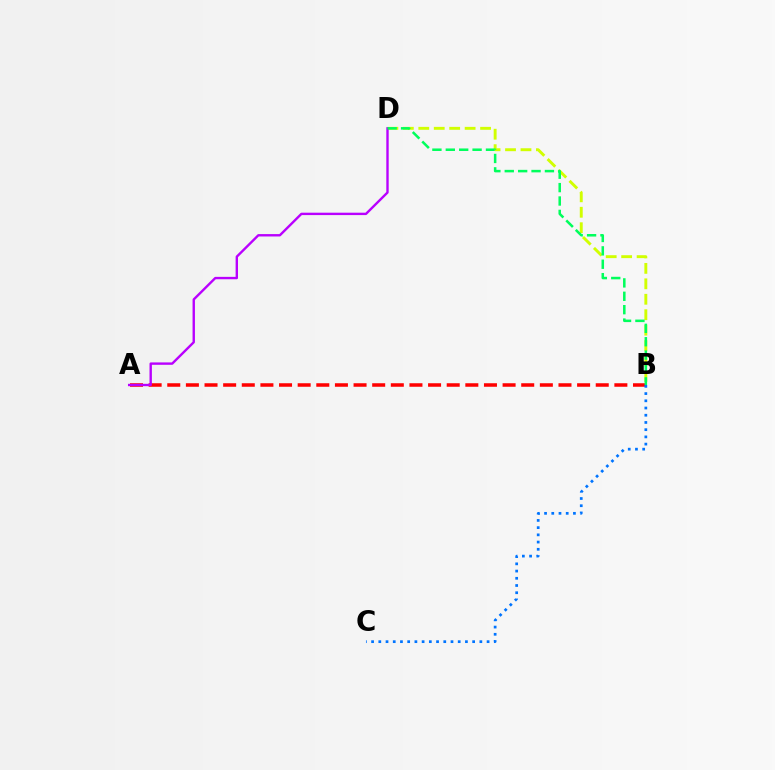{('B', 'D'): [{'color': '#d1ff00', 'line_style': 'dashed', 'thickness': 2.1}, {'color': '#00ff5c', 'line_style': 'dashed', 'thickness': 1.82}], ('A', 'B'): [{'color': '#ff0000', 'line_style': 'dashed', 'thickness': 2.53}], ('B', 'C'): [{'color': '#0074ff', 'line_style': 'dotted', 'thickness': 1.96}], ('A', 'D'): [{'color': '#b900ff', 'line_style': 'solid', 'thickness': 1.72}]}